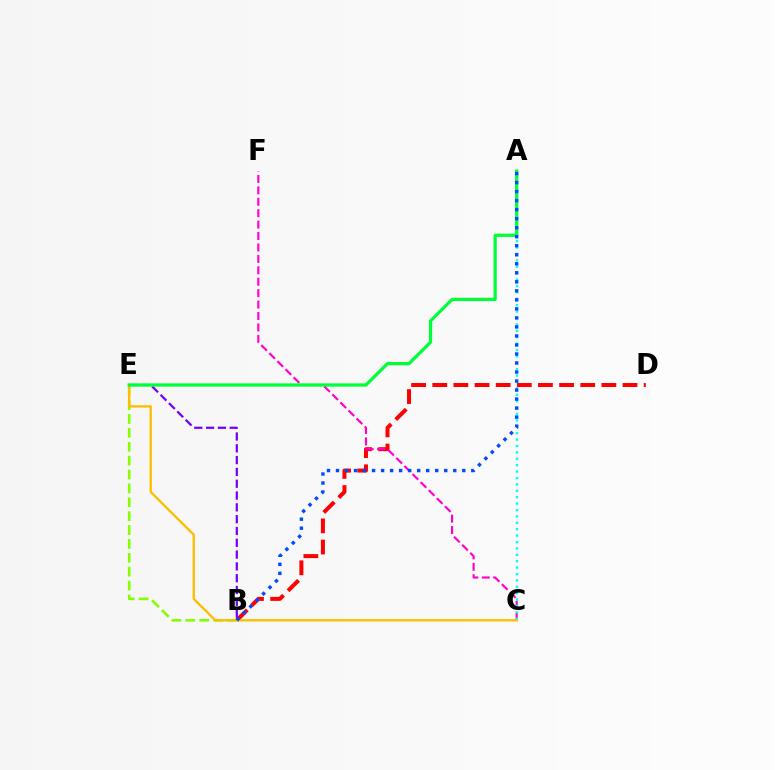{('B', 'D'): [{'color': '#ff0000', 'line_style': 'dashed', 'thickness': 2.87}], ('B', 'E'): [{'color': '#7200ff', 'line_style': 'dashed', 'thickness': 1.6}, {'color': '#84ff00', 'line_style': 'dashed', 'thickness': 1.89}], ('C', 'F'): [{'color': '#ff00cf', 'line_style': 'dashed', 'thickness': 1.55}], ('A', 'C'): [{'color': '#00fff6', 'line_style': 'dotted', 'thickness': 1.74}], ('C', 'E'): [{'color': '#ffbd00', 'line_style': 'solid', 'thickness': 1.67}], ('A', 'E'): [{'color': '#00ff39', 'line_style': 'solid', 'thickness': 2.33}], ('A', 'B'): [{'color': '#004bff', 'line_style': 'dotted', 'thickness': 2.45}]}